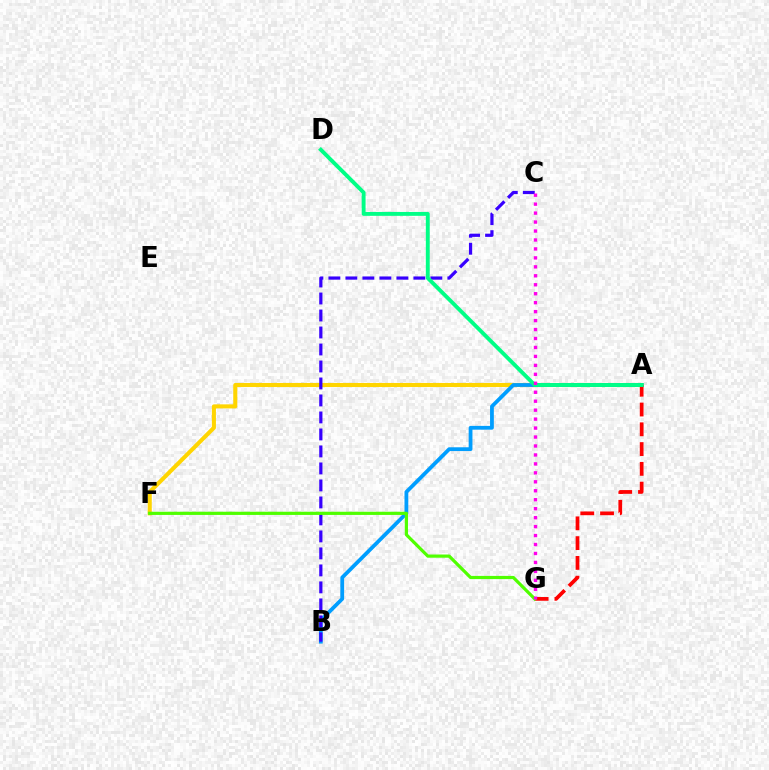{('A', 'F'): [{'color': '#ffd500', 'line_style': 'solid', 'thickness': 2.94}], ('A', 'B'): [{'color': '#009eff', 'line_style': 'solid', 'thickness': 2.72}], ('A', 'G'): [{'color': '#ff0000', 'line_style': 'dashed', 'thickness': 2.69}], ('B', 'C'): [{'color': '#3700ff', 'line_style': 'dashed', 'thickness': 2.31}], ('F', 'G'): [{'color': '#4fff00', 'line_style': 'solid', 'thickness': 2.3}], ('A', 'D'): [{'color': '#00ff86', 'line_style': 'solid', 'thickness': 2.8}], ('C', 'G'): [{'color': '#ff00ed', 'line_style': 'dotted', 'thickness': 2.43}]}